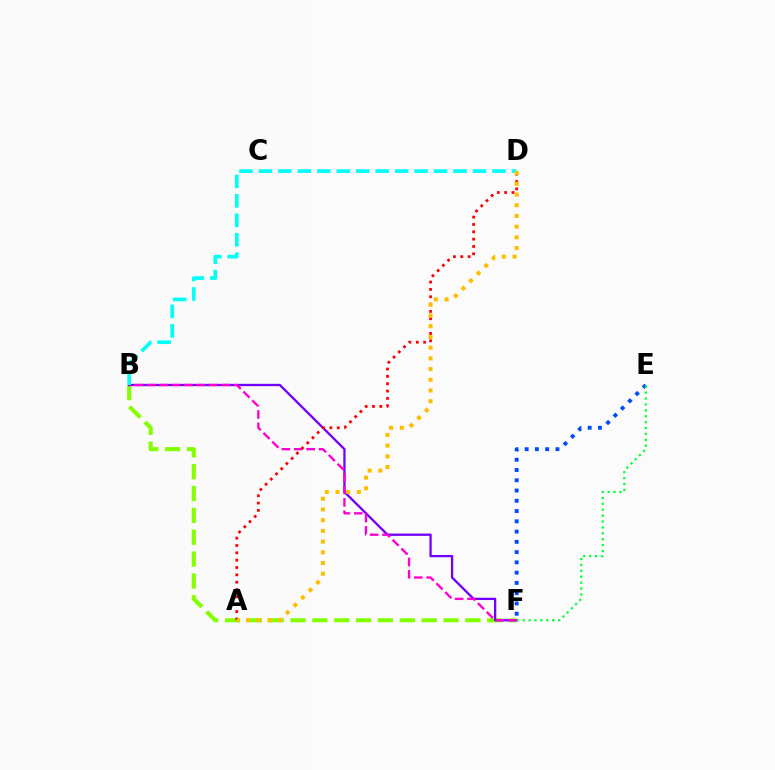{('B', 'F'): [{'color': '#84ff00', 'line_style': 'dashed', 'thickness': 2.97}, {'color': '#7200ff', 'line_style': 'solid', 'thickness': 1.66}, {'color': '#ff00cf', 'line_style': 'dashed', 'thickness': 1.69}], ('E', 'F'): [{'color': '#004bff', 'line_style': 'dotted', 'thickness': 2.79}, {'color': '#00ff39', 'line_style': 'dotted', 'thickness': 1.6}], ('B', 'D'): [{'color': '#00fff6', 'line_style': 'dashed', 'thickness': 2.64}], ('A', 'D'): [{'color': '#ff0000', 'line_style': 'dotted', 'thickness': 1.99}, {'color': '#ffbd00', 'line_style': 'dotted', 'thickness': 2.91}]}